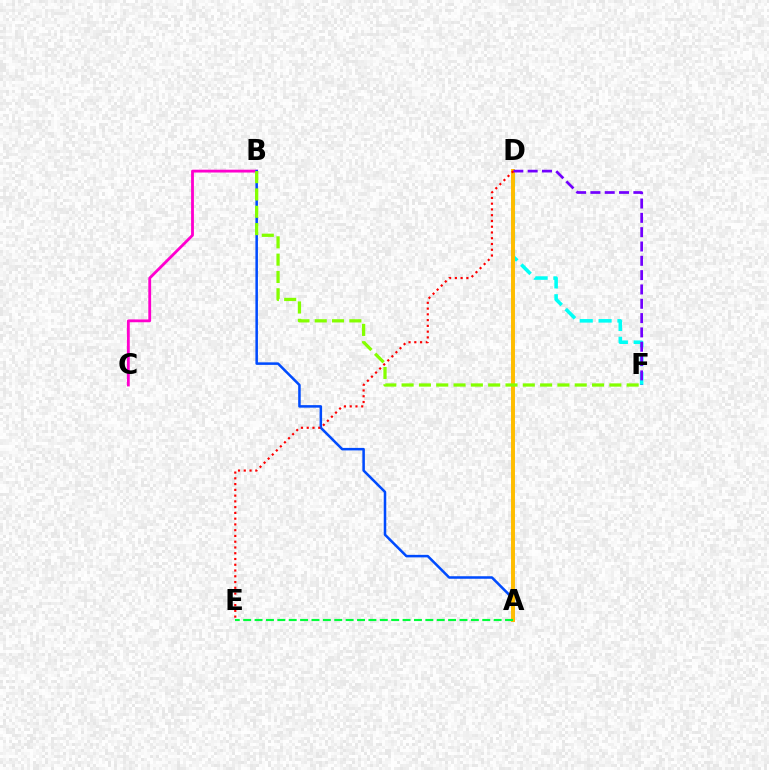{('D', 'F'): [{'color': '#00fff6', 'line_style': 'dashed', 'thickness': 2.56}, {'color': '#7200ff', 'line_style': 'dashed', 'thickness': 1.95}], ('B', 'C'): [{'color': '#ff00cf', 'line_style': 'solid', 'thickness': 2.03}], ('A', 'B'): [{'color': '#004bff', 'line_style': 'solid', 'thickness': 1.82}], ('A', 'D'): [{'color': '#ffbd00', 'line_style': 'solid', 'thickness': 2.84}], ('A', 'E'): [{'color': '#00ff39', 'line_style': 'dashed', 'thickness': 1.55}], ('D', 'E'): [{'color': '#ff0000', 'line_style': 'dotted', 'thickness': 1.57}], ('B', 'F'): [{'color': '#84ff00', 'line_style': 'dashed', 'thickness': 2.35}]}